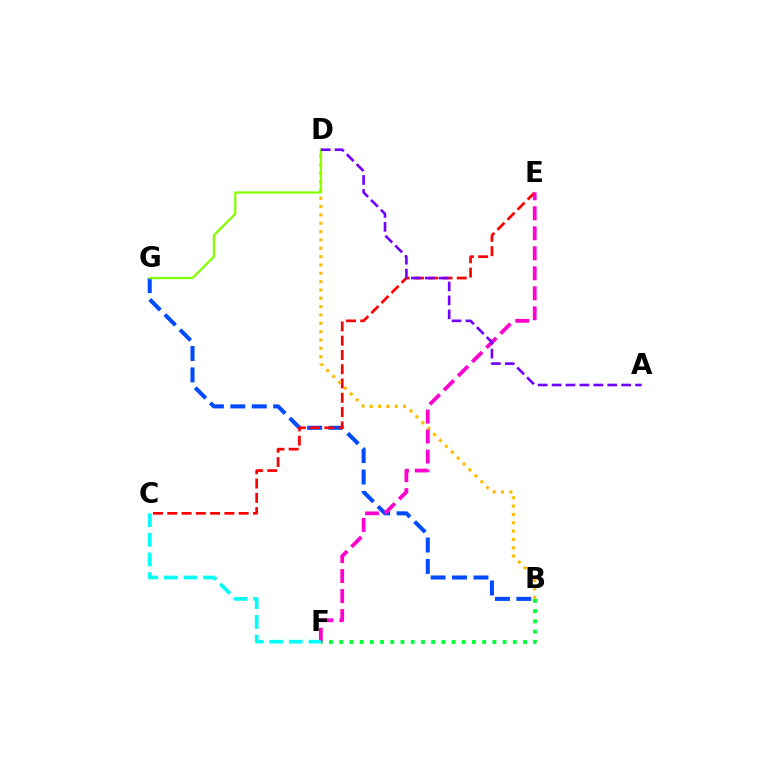{('B', 'G'): [{'color': '#004bff', 'line_style': 'dashed', 'thickness': 2.91}], ('C', 'E'): [{'color': '#ff0000', 'line_style': 'dashed', 'thickness': 1.94}], ('B', 'D'): [{'color': '#ffbd00', 'line_style': 'dotted', 'thickness': 2.27}], ('B', 'F'): [{'color': '#00ff39', 'line_style': 'dotted', 'thickness': 2.77}], ('E', 'F'): [{'color': '#ff00cf', 'line_style': 'dashed', 'thickness': 2.72}], ('C', 'F'): [{'color': '#00fff6', 'line_style': 'dashed', 'thickness': 2.66}], ('D', 'G'): [{'color': '#84ff00', 'line_style': 'solid', 'thickness': 1.62}], ('A', 'D'): [{'color': '#7200ff', 'line_style': 'dashed', 'thickness': 1.89}]}